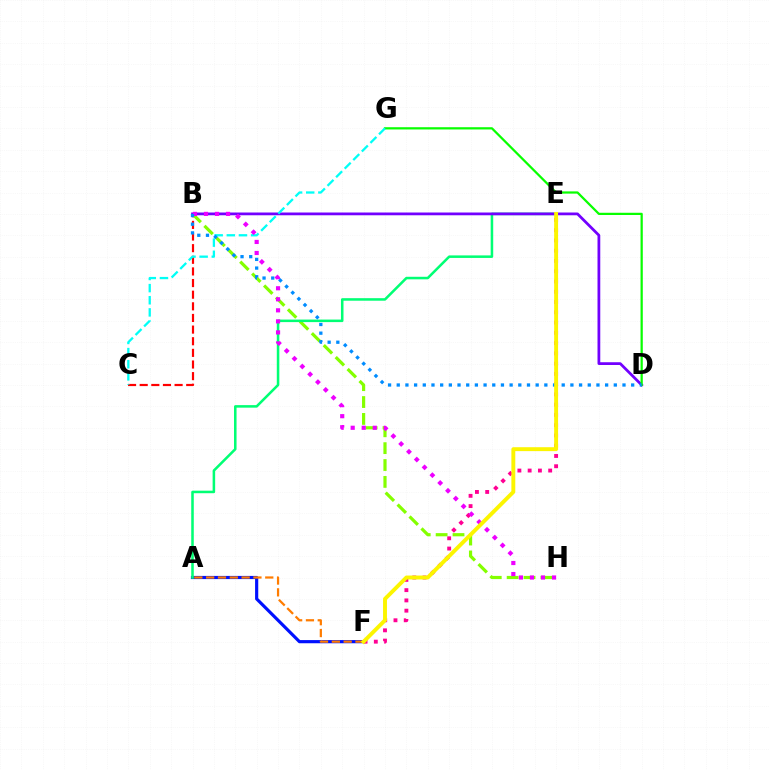{('A', 'F'): [{'color': '#0010ff', 'line_style': 'solid', 'thickness': 2.28}, {'color': '#ff7c00', 'line_style': 'dashed', 'thickness': 1.61}], ('B', 'C'): [{'color': '#ff0000', 'line_style': 'dashed', 'thickness': 1.58}], ('B', 'H'): [{'color': '#84ff00', 'line_style': 'dashed', 'thickness': 2.29}, {'color': '#ee00ff', 'line_style': 'dotted', 'thickness': 3.0}], ('E', 'F'): [{'color': '#ff0094', 'line_style': 'dotted', 'thickness': 2.79}, {'color': '#fcf500', 'line_style': 'solid', 'thickness': 2.82}], ('A', 'E'): [{'color': '#00ff74', 'line_style': 'solid', 'thickness': 1.83}], ('B', 'D'): [{'color': '#7200ff', 'line_style': 'solid', 'thickness': 1.99}, {'color': '#008cff', 'line_style': 'dotted', 'thickness': 2.36}], ('D', 'G'): [{'color': '#08ff00', 'line_style': 'solid', 'thickness': 1.61}], ('C', 'G'): [{'color': '#00fff6', 'line_style': 'dashed', 'thickness': 1.65}]}